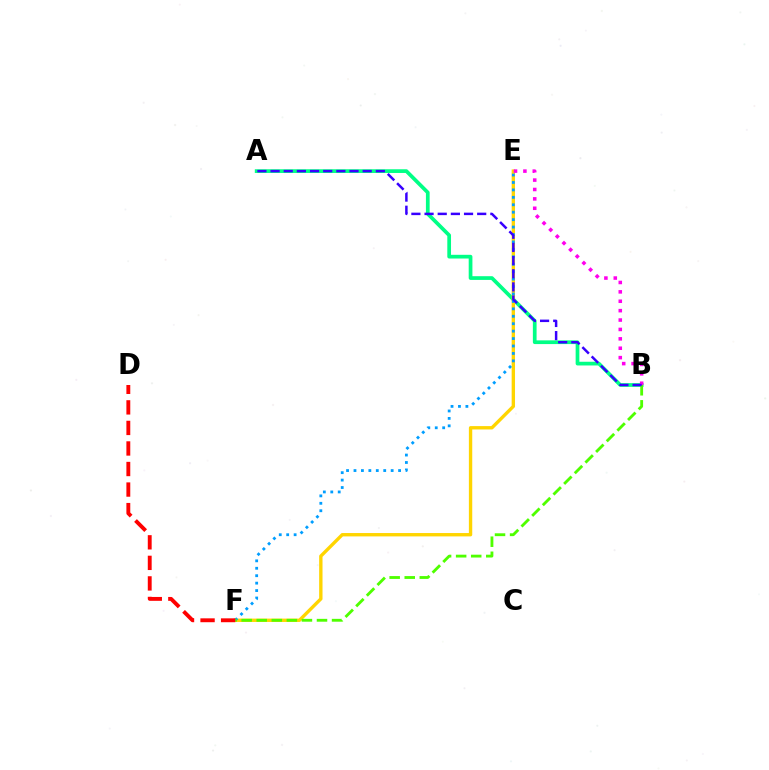{('A', 'B'): [{'color': '#00ff86', 'line_style': 'solid', 'thickness': 2.68}, {'color': '#3700ff', 'line_style': 'dashed', 'thickness': 1.79}], ('E', 'F'): [{'color': '#ffd500', 'line_style': 'solid', 'thickness': 2.42}, {'color': '#009eff', 'line_style': 'dotted', 'thickness': 2.02}], ('B', 'F'): [{'color': '#4fff00', 'line_style': 'dashed', 'thickness': 2.05}], ('B', 'E'): [{'color': '#ff00ed', 'line_style': 'dotted', 'thickness': 2.55}], ('D', 'F'): [{'color': '#ff0000', 'line_style': 'dashed', 'thickness': 2.79}]}